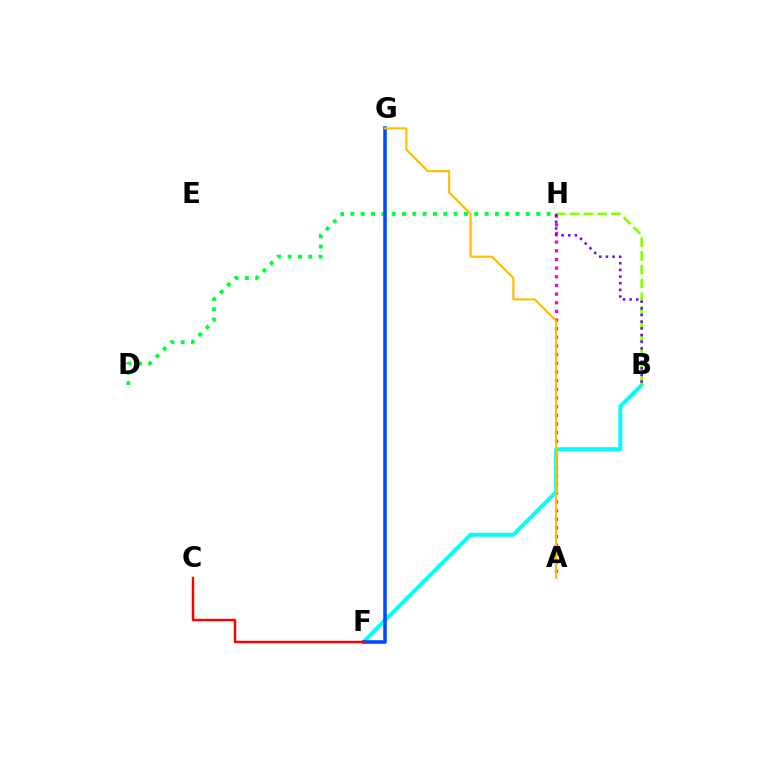{('A', 'H'): [{'color': '#ff00cf', 'line_style': 'dotted', 'thickness': 2.35}], ('B', 'F'): [{'color': '#00fff6', 'line_style': 'solid', 'thickness': 2.85}], ('B', 'H'): [{'color': '#84ff00', 'line_style': 'dashed', 'thickness': 1.87}, {'color': '#7200ff', 'line_style': 'dotted', 'thickness': 1.81}], ('D', 'H'): [{'color': '#00ff39', 'line_style': 'dotted', 'thickness': 2.81}], ('F', 'G'): [{'color': '#004bff', 'line_style': 'solid', 'thickness': 2.57}], ('A', 'G'): [{'color': '#ffbd00', 'line_style': 'solid', 'thickness': 1.53}], ('C', 'F'): [{'color': '#ff0000', 'line_style': 'solid', 'thickness': 1.76}]}